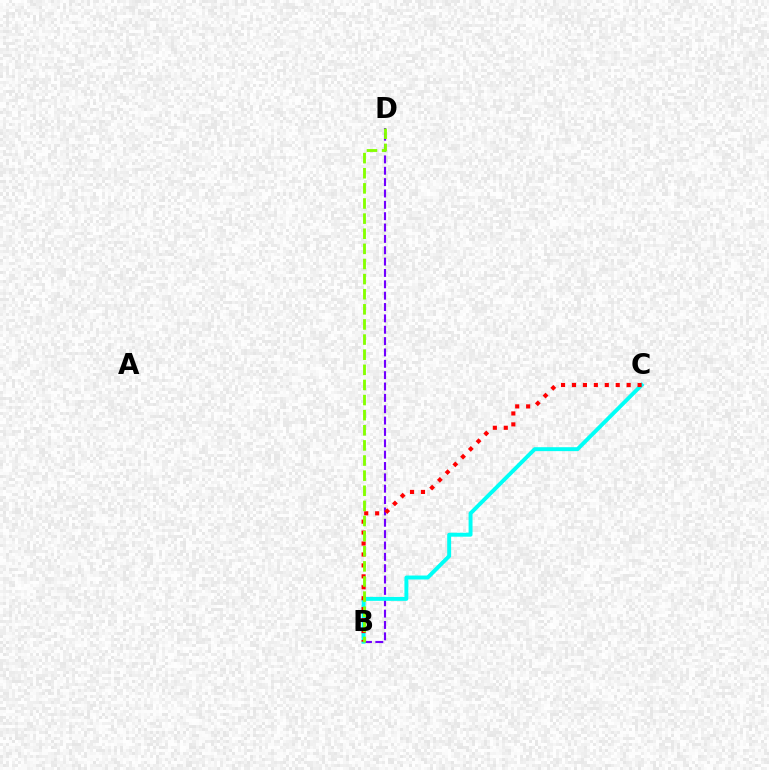{('B', 'D'): [{'color': '#7200ff', 'line_style': 'dashed', 'thickness': 1.54}, {'color': '#84ff00', 'line_style': 'dashed', 'thickness': 2.05}], ('B', 'C'): [{'color': '#00fff6', 'line_style': 'solid', 'thickness': 2.83}, {'color': '#ff0000', 'line_style': 'dotted', 'thickness': 2.97}]}